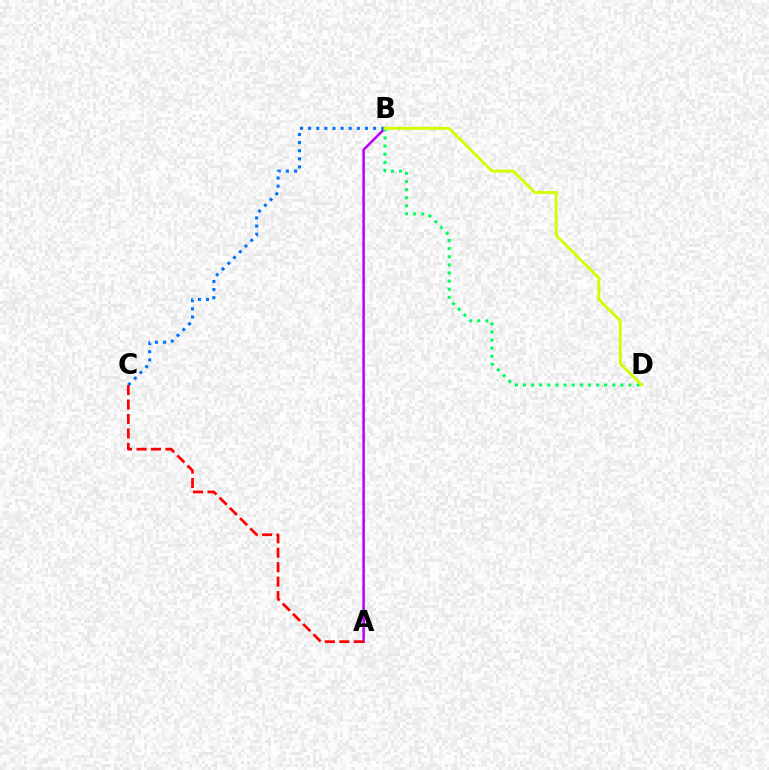{('A', 'B'): [{'color': '#b900ff', 'line_style': 'solid', 'thickness': 1.81}], ('B', 'C'): [{'color': '#0074ff', 'line_style': 'dotted', 'thickness': 2.21}], ('B', 'D'): [{'color': '#00ff5c', 'line_style': 'dotted', 'thickness': 2.2}, {'color': '#d1ff00', 'line_style': 'solid', 'thickness': 2.09}], ('A', 'C'): [{'color': '#ff0000', 'line_style': 'dashed', 'thickness': 1.96}]}